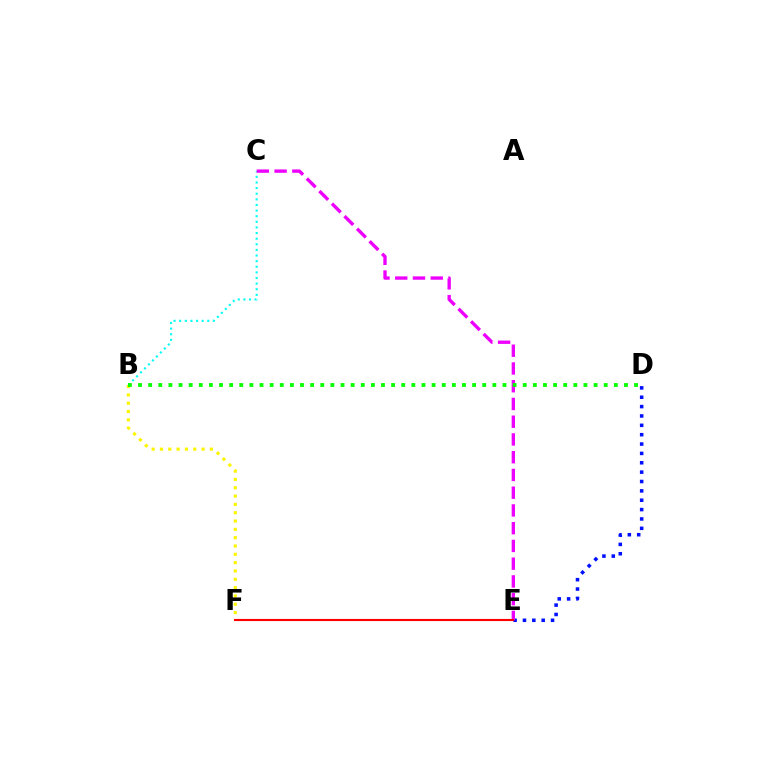{('B', 'C'): [{'color': '#00fff6', 'line_style': 'dotted', 'thickness': 1.53}], ('B', 'F'): [{'color': '#fcf500', 'line_style': 'dotted', 'thickness': 2.26}], ('D', 'E'): [{'color': '#0010ff', 'line_style': 'dotted', 'thickness': 2.54}], ('C', 'E'): [{'color': '#ee00ff', 'line_style': 'dashed', 'thickness': 2.41}], ('E', 'F'): [{'color': '#ff0000', 'line_style': 'solid', 'thickness': 1.53}], ('B', 'D'): [{'color': '#08ff00', 'line_style': 'dotted', 'thickness': 2.75}]}